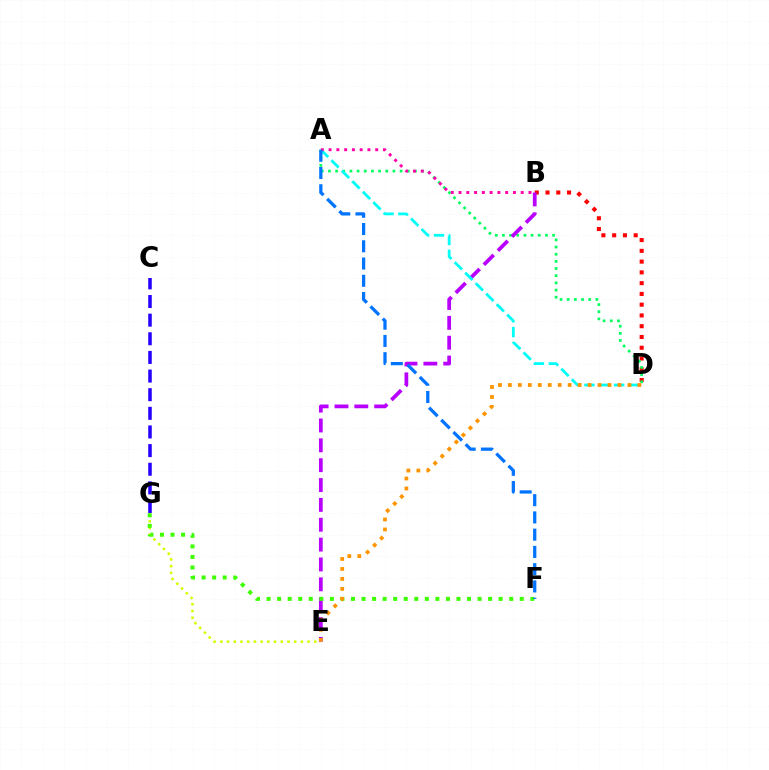{('B', 'D'): [{'color': '#ff0000', 'line_style': 'dotted', 'thickness': 2.93}], ('C', 'G'): [{'color': '#2500ff', 'line_style': 'dashed', 'thickness': 2.53}], ('A', 'D'): [{'color': '#00ff5c', 'line_style': 'dotted', 'thickness': 1.95}, {'color': '#00fff6', 'line_style': 'dashed', 'thickness': 2.02}], ('B', 'E'): [{'color': '#b900ff', 'line_style': 'dashed', 'thickness': 2.7}], ('E', 'G'): [{'color': '#d1ff00', 'line_style': 'dotted', 'thickness': 1.82}], ('A', 'B'): [{'color': '#ff00ac', 'line_style': 'dotted', 'thickness': 2.11}], ('F', 'G'): [{'color': '#3dff00', 'line_style': 'dotted', 'thickness': 2.87}], ('D', 'E'): [{'color': '#ff9400', 'line_style': 'dotted', 'thickness': 2.71}], ('A', 'F'): [{'color': '#0074ff', 'line_style': 'dashed', 'thickness': 2.34}]}